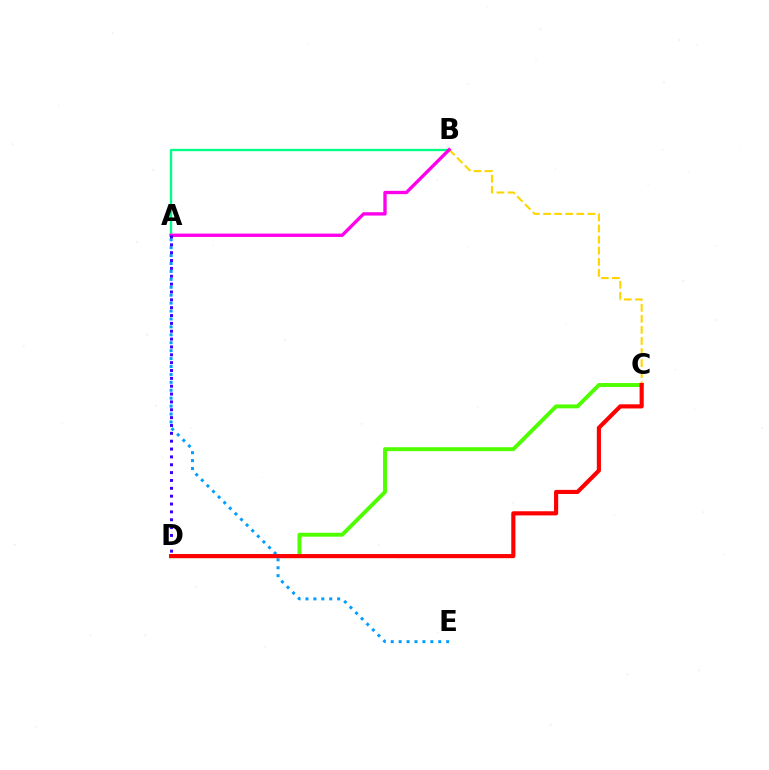{('A', 'B'): [{'color': '#00ff86', 'line_style': 'solid', 'thickness': 1.7}, {'color': '#ff00ed', 'line_style': 'solid', 'thickness': 2.4}], ('B', 'C'): [{'color': '#ffd500', 'line_style': 'dashed', 'thickness': 1.51}], ('C', 'D'): [{'color': '#4fff00', 'line_style': 'solid', 'thickness': 2.83}, {'color': '#ff0000', 'line_style': 'solid', 'thickness': 2.98}], ('A', 'E'): [{'color': '#009eff', 'line_style': 'dotted', 'thickness': 2.15}], ('A', 'D'): [{'color': '#3700ff', 'line_style': 'dotted', 'thickness': 2.13}]}